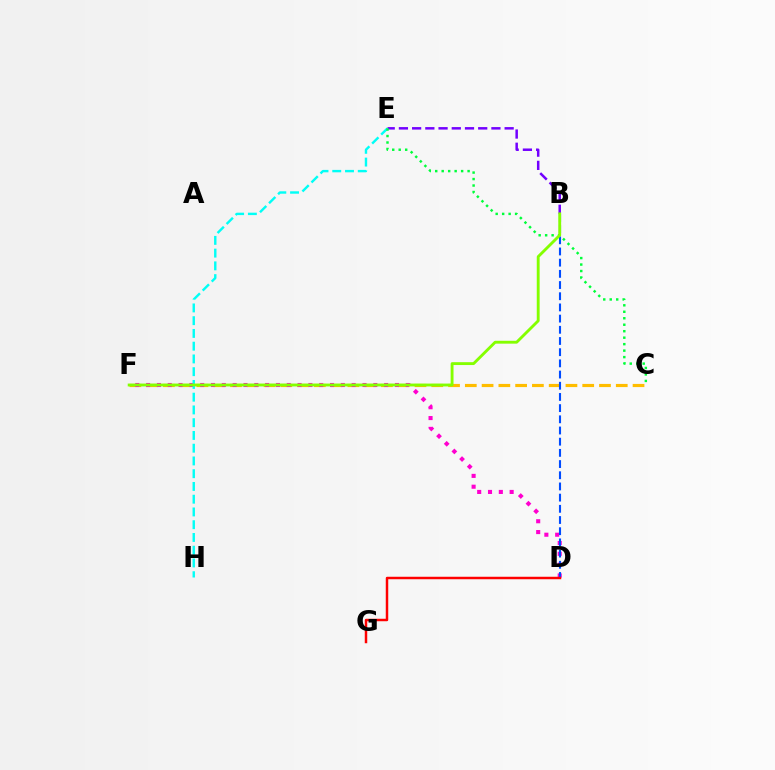{('C', 'F'): [{'color': '#ffbd00', 'line_style': 'dashed', 'thickness': 2.28}], ('B', 'E'): [{'color': '#7200ff', 'line_style': 'dashed', 'thickness': 1.8}], ('D', 'F'): [{'color': '#ff00cf', 'line_style': 'dotted', 'thickness': 2.94}], ('E', 'H'): [{'color': '#00fff6', 'line_style': 'dashed', 'thickness': 1.73}], ('B', 'D'): [{'color': '#004bff', 'line_style': 'dashed', 'thickness': 1.52}], ('C', 'E'): [{'color': '#00ff39', 'line_style': 'dotted', 'thickness': 1.76}], ('B', 'F'): [{'color': '#84ff00', 'line_style': 'solid', 'thickness': 2.06}], ('D', 'G'): [{'color': '#ff0000', 'line_style': 'solid', 'thickness': 1.78}]}